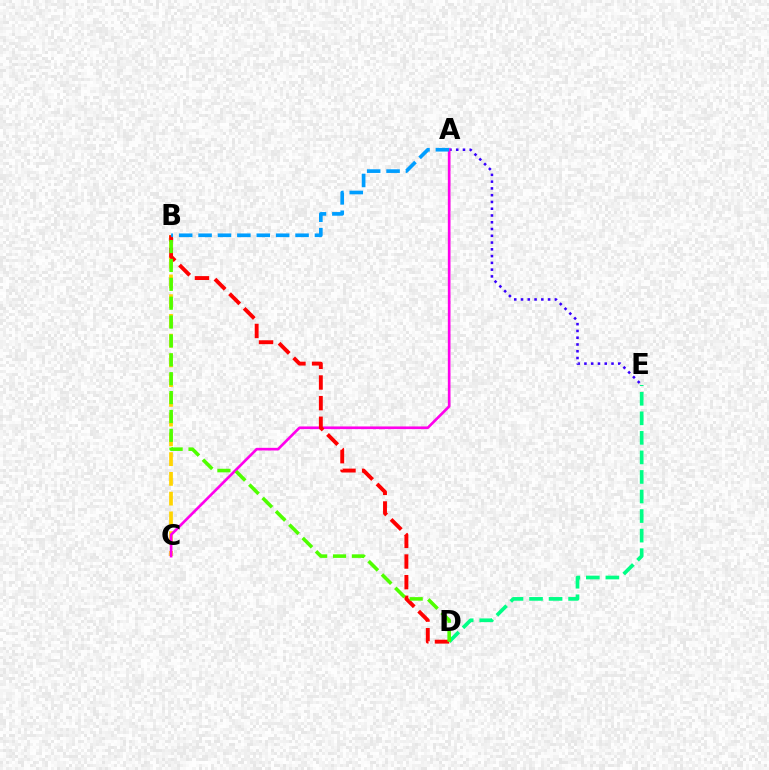{('A', 'E'): [{'color': '#3700ff', 'line_style': 'dotted', 'thickness': 1.84}], ('B', 'C'): [{'color': '#ffd500', 'line_style': 'dashed', 'thickness': 2.68}], ('D', 'E'): [{'color': '#00ff86', 'line_style': 'dashed', 'thickness': 2.66}], ('A', 'C'): [{'color': '#ff00ed', 'line_style': 'solid', 'thickness': 1.92}], ('B', 'D'): [{'color': '#ff0000', 'line_style': 'dashed', 'thickness': 2.8}, {'color': '#4fff00', 'line_style': 'dashed', 'thickness': 2.56}], ('A', 'B'): [{'color': '#009eff', 'line_style': 'dashed', 'thickness': 2.64}]}